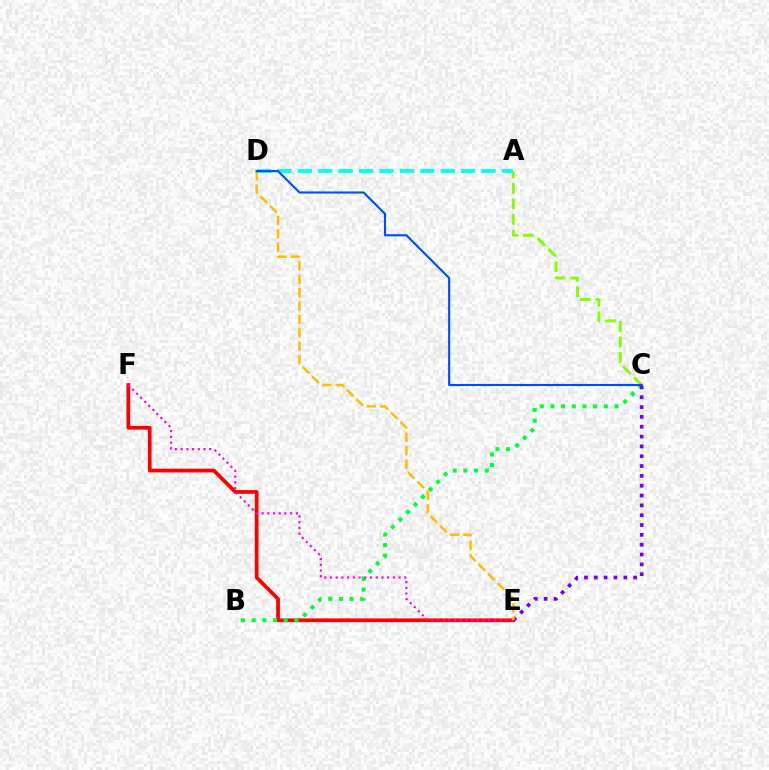{('E', 'F'): [{'color': '#ff0000', 'line_style': 'solid', 'thickness': 2.68}, {'color': '#ff00cf', 'line_style': 'dotted', 'thickness': 1.55}], ('B', 'C'): [{'color': '#00ff39', 'line_style': 'dotted', 'thickness': 2.9}], ('A', 'C'): [{'color': '#84ff00', 'line_style': 'dashed', 'thickness': 2.11}], ('C', 'E'): [{'color': '#7200ff', 'line_style': 'dotted', 'thickness': 2.67}], ('A', 'D'): [{'color': '#00fff6', 'line_style': 'dashed', 'thickness': 2.77}], ('D', 'E'): [{'color': '#ffbd00', 'line_style': 'dashed', 'thickness': 1.82}], ('C', 'D'): [{'color': '#004bff', 'line_style': 'solid', 'thickness': 1.53}]}